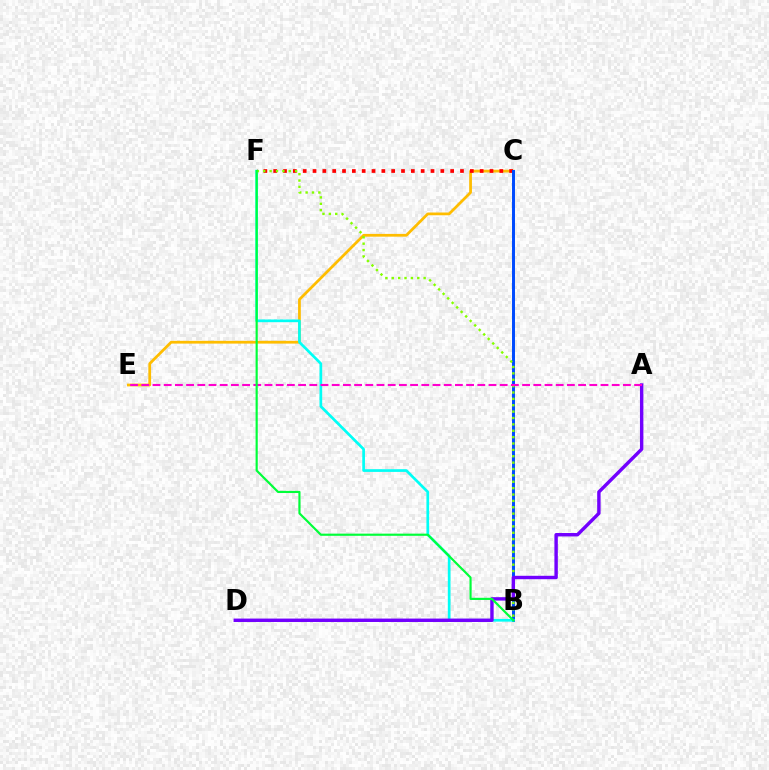{('C', 'E'): [{'color': '#ffbd00', 'line_style': 'solid', 'thickness': 1.98}], ('C', 'F'): [{'color': '#ff0000', 'line_style': 'dotted', 'thickness': 2.67}], ('B', 'C'): [{'color': '#004bff', 'line_style': 'solid', 'thickness': 2.14}], ('B', 'F'): [{'color': '#00fff6', 'line_style': 'solid', 'thickness': 1.94}, {'color': '#84ff00', 'line_style': 'dotted', 'thickness': 1.73}, {'color': '#00ff39', 'line_style': 'solid', 'thickness': 1.56}], ('A', 'D'): [{'color': '#7200ff', 'line_style': 'solid', 'thickness': 2.46}], ('A', 'E'): [{'color': '#ff00cf', 'line_style': 'dashed', 'thickness': 1.52}]}